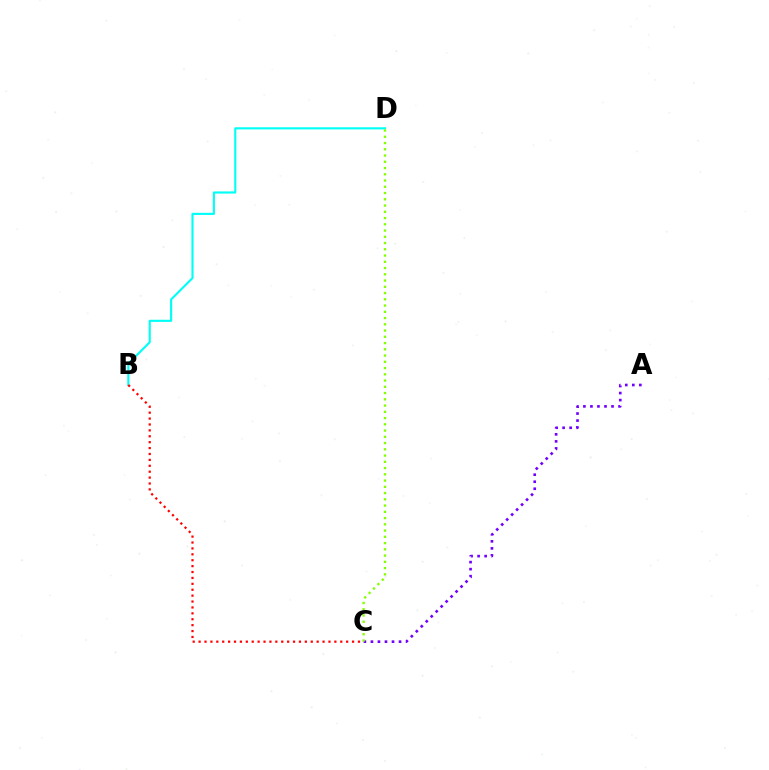{('B', 'D'): [{'color': '#00fff6', 'line_style': 'solid', 'thickness': 1.53}], ('B', 'C'): [{'color': '#ff0000', 'line_style': 'dotted', 'thickness': 1.6}], ('A', 'C'): [{'color': '#7200ff', 'line_style': 'dotted', 'thickness': 1.91}], ('C', 'D'): [{'color': '#84ff00', 'line_style': 'dotted', 'thickness': 1.7}]}